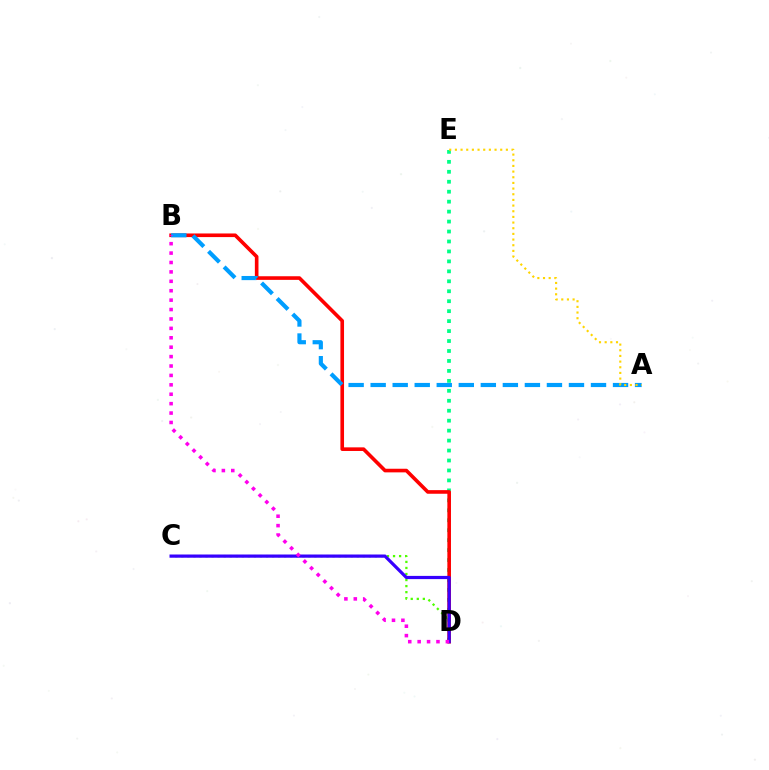{('D', 'E'): [{'color': '#00ff86', 'line_style': 'dotted', 'thickness': 2.7}], ('B', 'D'): [{'color': '#ff0000', 'line_style': 'solid', 'thickness': 2.61}, {'color': '#ff00ed', 'line_style': 'dotted', 'thickness': 2.56}], ('A', 'B'): [{'color': '#009eff', 'line_style': 'dashed', 'thickness': 2.99}], ('C', 'D'): [{'color': '#4fff00', 'line_style': 'dotted', 'thickness': 1.64}, {'color': '#3700ff', 'line_style': 'solid', 'thickness': 2.31}], ('A', 'E'): [{'color': '#ffd500', 'line_style': 'dotted', 'thickness': 1.54}]}